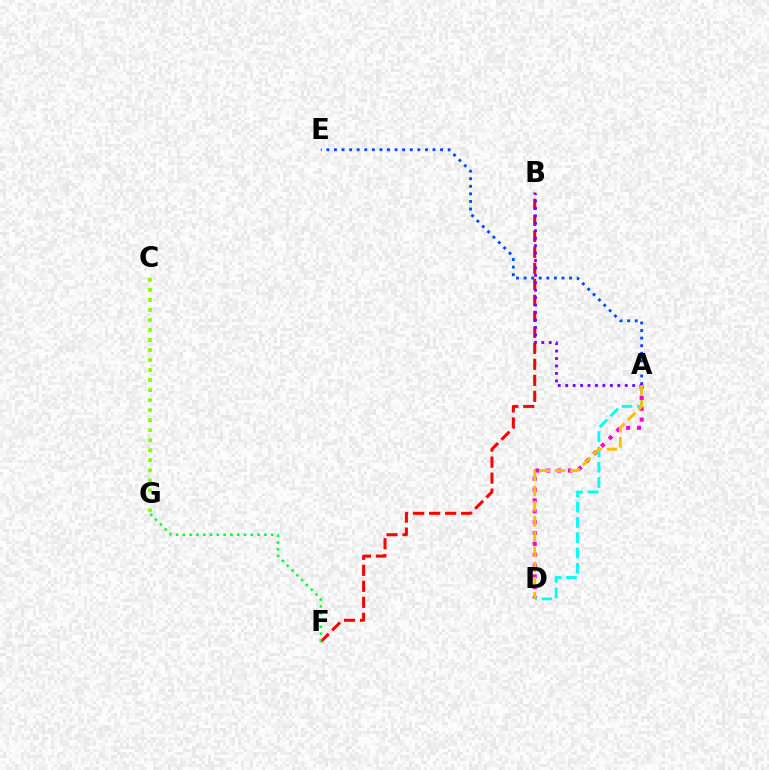{('B', 'F'): [{'color': '#ff0000', 'line_style': 'dashed', 'thickness': 2.17}], ('A', 'D'): [{'color': '#ff00cf', 'line_style': 'dotted', 'thickness': 2.95}, {'color': '#00fff6', 'line_style': 'dashed', 'thickness': 2.08}, {'color': '#ffbd00', 'line_style': 'dashed', 'thickness': 2.07}], ('A', 'E'): [{'color': '#004bff', 'line_style': 'dotted', 'thickness': 2.06}], ('C', 'G'): [{'color': '#84ff00', 'line_style': 'dotted', 'thickness': 2.72}], ('A', 'B'): [{'color': '#7200ff', 'line_style': 'dotted', 'thickness': 2.02}], ('F', 'G'): [{'color': '#00ff39', 'line_style': 'dotted', 'thickness': 1.85}]}